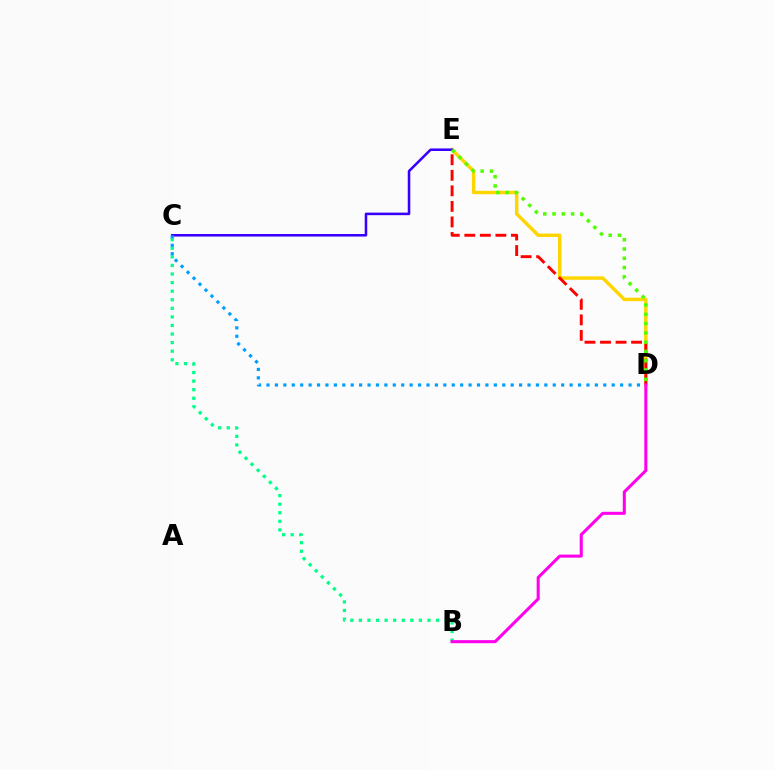{('D', 'E'): [{'color': '#ffd500', 'line_style': 'solid', 'thickness': 2.47}, {'color': '#ff0000', 'line_style': 'dashed', 'thickness': 2.11}, {'color': '#4fff00', 'line_style': 'dotted', 'thickness': 2.52}], ('C', 'E'): [{'color': '#3700ff', 'line_style': 'solid', 'thickness': 1.84}], ('B', 'C'): [{'color': '#00ff86', 'line_style': 'dotted', 'thickness': 2.33}], ('B', 'D'): [{'color': '#ff00ed', 'line_style': 'solid', 'thickness': 2.2}], ('C', 'D'): [{'color': '#009eff', 'line_style': 'dotted', 'thickness': 2.29}]}